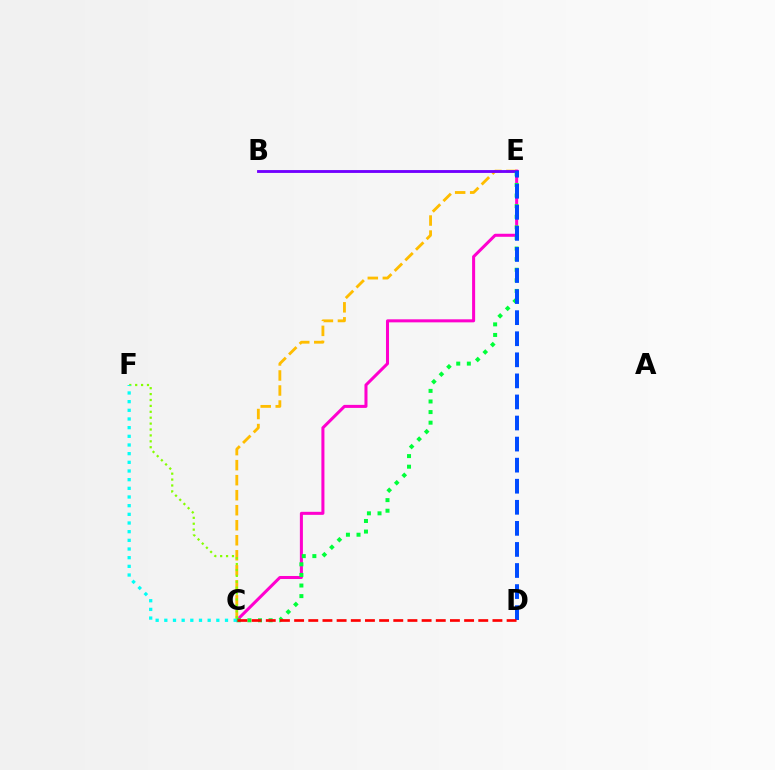{('C', 'E'): [{'color': '#ff00cf', 'line_style': 'solid', 'thickness': 2.18}, {'color': '#ffbd00', 'line_style': 'dashed', 'thickness': 2.04}, {'color': '#00ff39', 'line_style': 'dotted', 'thickness': 2.88}], ('C', 'F'): [{'color': '#84ff00', 'line_style': 'dotted', 'thickness': 1.6}, {'color': '#00fff6', 'line_style': 'dotted', 'thickness': 2.36}], ('B', 'E'): [{'color': '#7200ff', 'line_style': 'solid', 'thickness': 2.05}], ('D', 'E'): [{'color': '#004bff', 'line_style': 'dashed', 'thickness': 2.86}], ('C', 'D'): [{'color': '#ff0000', 'line_style': 'dashed', 'thickness': 1.92}]}